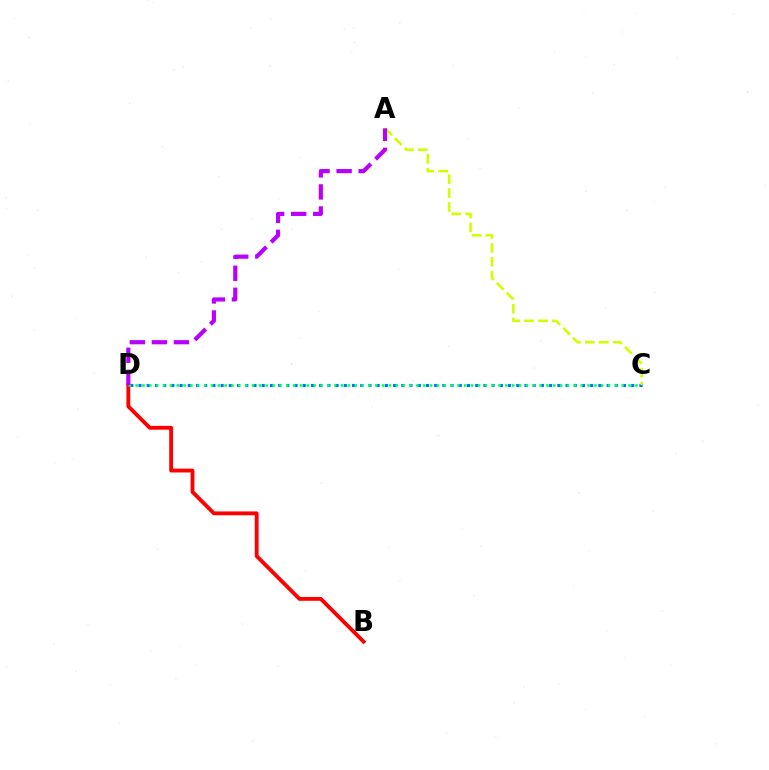{('C', 'D'): [{'color': '#0074ff', 'line_style': 'dotted', 'thickness': 2.23}, {'color': '#00ff5c', 'line_style': 'dotted', 'thickness': 1.86}], ('B', 'D'): [{'color': '#ff0000', 'line_style': 'solid', 'thickness': 2.76}], ('A', 'C'): [{'color': '#d1ff00', 'line_style': 'dashed', 'thickness': 1.89}], ('A', 'D'): [{'color': '#b900ff', 'line_style': 'dashed', 'thickness': 3.0}]}